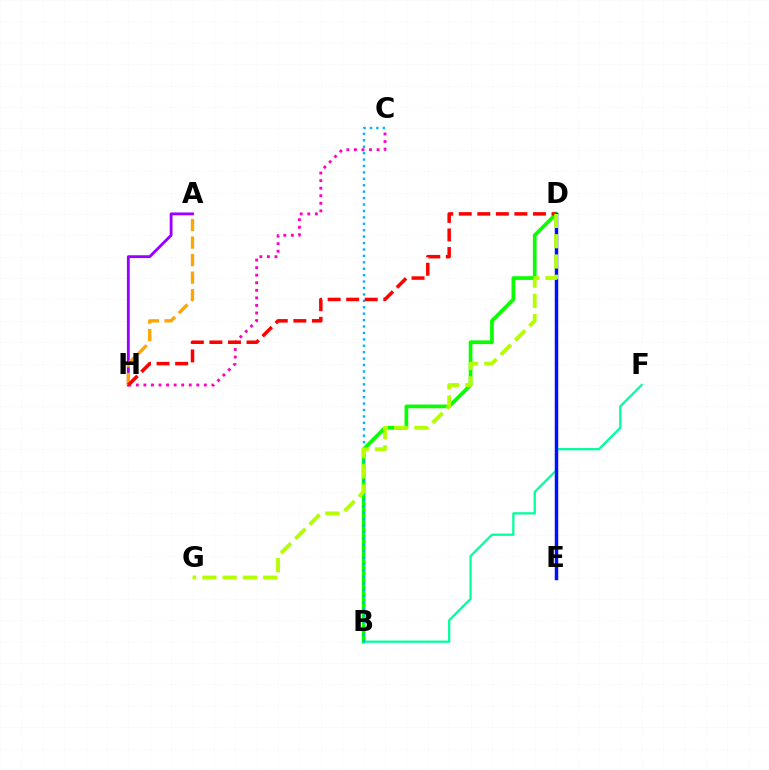{('A', 'H'): [{'color': '#9b00ff', 'line_style': 'solid', 'thickness': 2.05}, {'color': '#ffa500', 'line_style': 'dashed', 'thickness': 2.38}], ('B', 'D'): [{'color': '#08ff00', 'line_style': 'solid', 'thickness': 2.66}], ('C', 'H'): [{'color': '#ff00bd', 'line_style': 'dotted', 'thickness': 2.05}], ('B', 'F'): [{'color': '#00ff9d', 'line_style': 'solid', 'thickness': 1.63}], ('B', 'C'): [{'color': '#00b5ff', 'line_style': 'dotted', 'thickness': 1.74}], ('D', 'E'): [{'color': '#0010ff', 'line_style': 'solid', 'thickness': 2.49}], ('D', 'H'): [{'color': '#ff0000', 'line_style': 'dashed', 'thickness': 2.52}], ('D', 'G'): [{'color': '#b3ff00', 'line_style': 'dashed', 'thickness': 2.75}]}